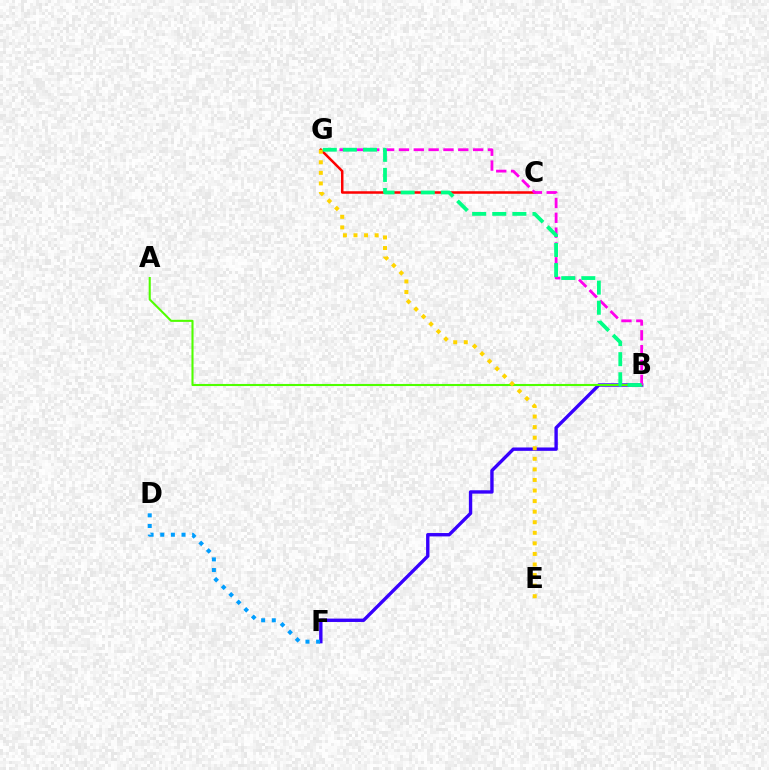{('B', 'F'): [{'color': '#3700ff', 'line_style': 'solid', 'thickness': 2.43}], ('D', 'F'): [{'color': '#009eff', 'line_style': 'dotted', 'thickness': 2.89}], ('A', 'B'): [{'color': '#4fff00', 'line_style': 'solid', 'thickness': 1.51}], ('C', 'G'): [{'color': '#ff0000', 'line_style': 'solid', 'thickness': 1.81}], ('B', 'G'): [{'color': '#ff00ed', 'line_style': 'dashed', 'thickness': 2.02}, {'color': '#00ff86', 'line_style': 'dashed', 'thickness': 2.73}], ('E', 'G'): [{'color': '#ffd500', 'line_style': 'dotted', 'thickness': 2.87}]}